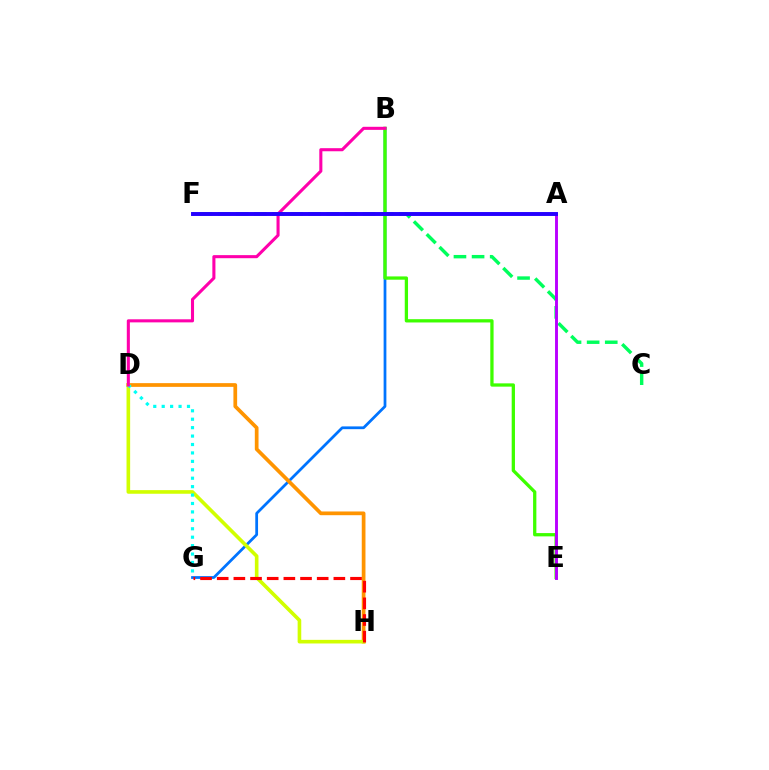{('B', 'G'): [{'color': '#0074ff', 'line_style': 'solid', 'thickness': 1.99}], ('B', 'E'): [{'color': '#3dff00', 'line_style': 'solid', 'thickness': 2.36}], ('D', 'H'): [{'color': '#ff9400', 'line_style': 'solid', 'thickness': 2.68}, {'color': '#d1ff00', 'line_style': 'solid', 'thickness': 2.61}], ('C', 'F'): [{'color': '#00ff5c', 'line_style': 'dashed', 'thickness': 2.46}], ('D', 'G'): [{'color': '#00fff6', 'line_style': 'dotted', 'thickness': 2.29}], ('A', 'E'): [{'color': '#b900ff', 'line_style': 'solid', 'thickness': 2.09}], ('G', 'H'): [{'color': '#ff0000', 'line_style': 'dashed', 'thickness': 2.26}], ('B', 'D'): [{'color': '#ff00ac', 'line_style': 'solid', 'thickness': 2.21}], ('A', 'F'): [{'color': '#2500ff', 'line_style': 'solid', 'thickness': 2.82}]}